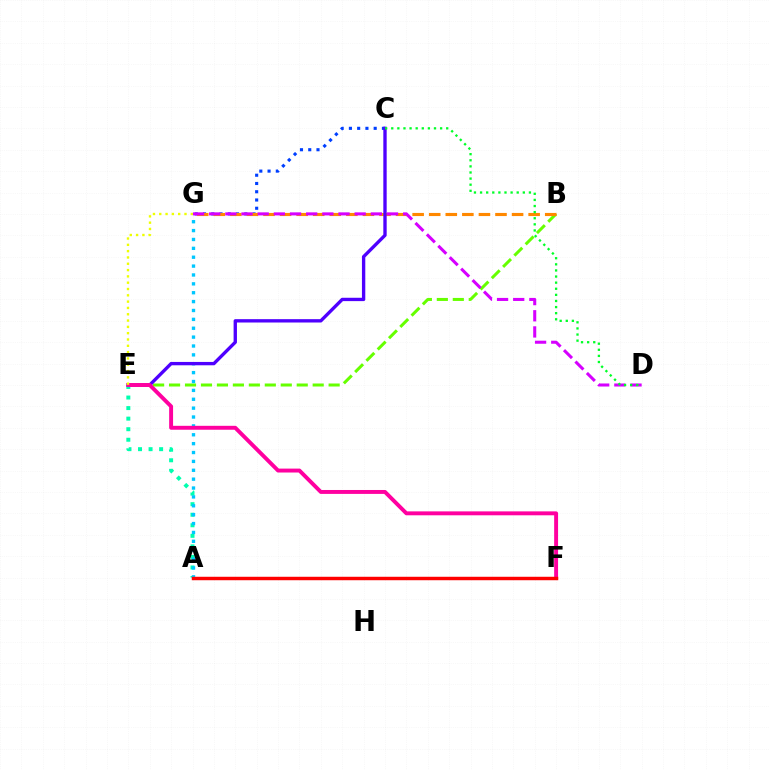{('A', 'E'): [{'color': '#00ffaf', 'line_style': 'dotted', 'thickness': 2.87}], ('B', 'E'): [{'color': '#66ff00', 'line_style': 'dashed', 'thickness': 2.17}], ('C', 'G'): [{'color': '#003fff', 'line_style': 'dotted', 'thickness': 2.24}], ('A', 'G'): [{'color': '#00c7ff', 'line_style': 'dotted', 'thickness': 2.41}], ('B', 'G'): [{'color': '#ff8800', 'line_style': 'dashed', 'thickness': 2.25}], ('C', 'E'): [{'color': '#4f00ff', 'line_style': 'solid', 'thickness': 2.41}], ('D', 'G'): [{'color': '#d600ff', 'line_style': 'dashed', 'thickness': 2.2}], ('E', 'F'): [{'color': '#ff00a0', 'line_style': 'solid', 'thickness': 2.82}], ('A', 'F'): [{'color': '#ff0000', 'line_style': 'solid', 'thickness': 2.48}], ('C', 'D'): [{'color': '#00ff27', 'line_style': 'dotted', 'thickness': 1.66}], ('E', 'G'): [{'color': '#eeff00', 'line_style': 'dotted', 'thickness': 1.71}]}